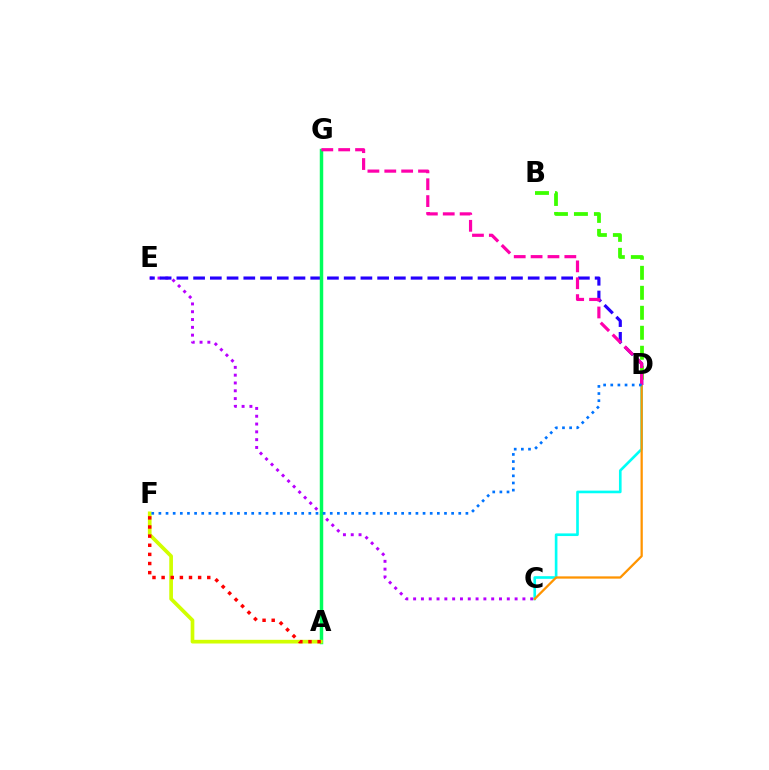{('C', 'E'): [{'color': '#b900ff', 'line_style': 'dotted', 'thickness': 2.12}], ('D', 'E'): [{'color': '#2500ff', 'line_style': 'dashed', 'thickness': 2.27}], ('A', 'G'): [{'color': '#00ff5c', 'line_style': 'solid', 'thickness': 2.49}], ('B', 'D'): [{'color': '#3dff00', 'line_style': 'dashed', 'thickness': 2.71}], ('C', 'D'): [{'color': '#00fff6', 'line_style': 'solid', 'thickness': 1.9}, {'color': '#ff9400', 'line_style': 'solid', 'thickness': 1.64}], ('A', 'F'): [{'color': '#d1ff00', 'line_style': 'solid', 'thickness': 2.66}, {'color': '#ff0000', 'line_style': 'dotted', 'thickness': 2.48}], ('D', 'G'): [{'color': '#ff00ac', 'line_style': 'dashed', 'thickness': 2.29}], ('D', 'F'): [{'color': '#0074ff', 'line_style': 'dotted', 'thickness': 1.94}]}